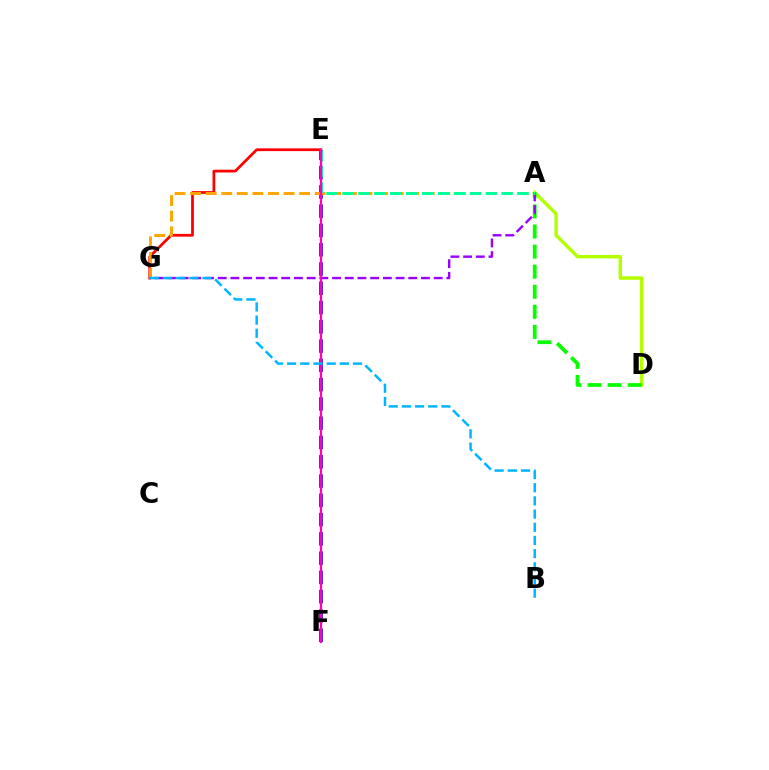{('A', 'D'): [{'color': '#b3ff00', 'line_style': 'solid', 'thickness': 2.47}, {'color': '#08ff00', 'line_style': 'dashed', 'thickness': 2.73}], ('E', 'F'): [{'color': '#0010ff', 'line_style': 'dashed', 'thickness': 2.62}, {'color': '#ff00bd', 'line_style': 'solid', 'thickness': 1.62}], ('E', 'G'): [{'color': '#ff0000', 'line_style': 'solid', 'thickness': 1.98}], ('A', 'G'): [{'color': '#ffa500', 'line_style': 'dashed', 'thickness': 2.12}, {'color': '#9b00ff', 'line_style': 'dashed', 'thickness': 1.73}], ('A', 'E'): [{'color': '#00ff9d', 'line_style': 'dashed', 'thickness': 2.17}], ('B', 'G'): [{'color': '#00b5ff', 'line_style': 'dashed', 'thickness': 1.79}]}